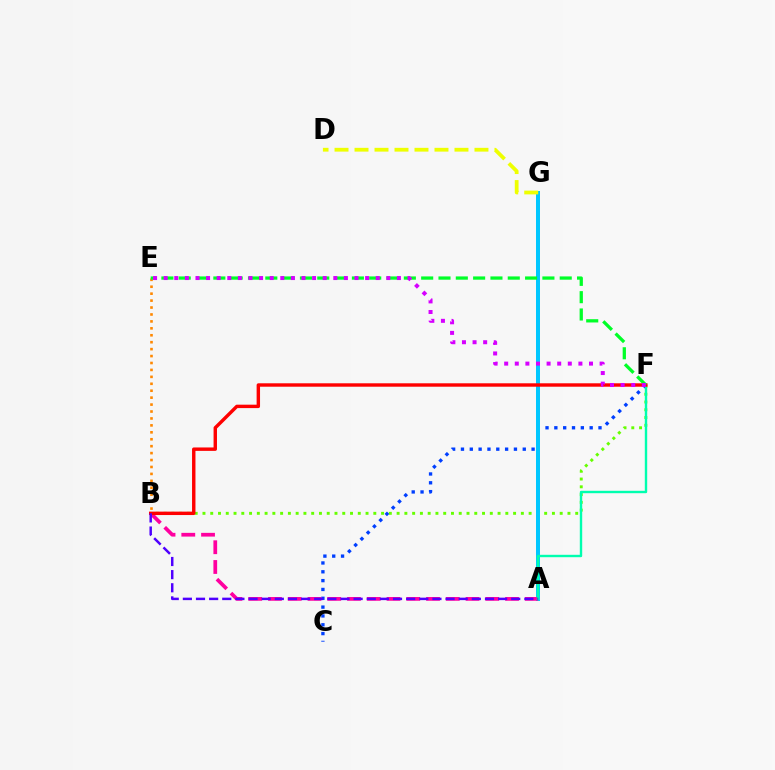{('B', 'F'): [{'color': '#66ff00', 'line_style': 'dotted', 'thickness': 2.11}, {'color': '#ff0000', 'line_style': 'solid', 'thickness': 2.46}], ('C', 'F'): [{'color': '#003fff', 'line_style': 'dotted', 'thickness': 2.4}], ('A', 'G'): [{'color': '#00c7ff', 'line_style': 'solid', 'thickness': 2.88}], ('A', 'B'): [{'color': '#ff00a0', 'line_style': 'dashed', 'thickness': 2.68}, {'color': '#4f00ff', 'line_style': 'dashed', 'thickness': 1.78}], ('A', 'F'): [{'color': '#00ffaf', 'line_style': 'solid', 'thickness': 1.72}], ('B', 'E'): [{'color': '#ff8800', 'line_style': 'dotted', 'thickness': 1.88}], ('E', 'F'): [{'color': '#00ff27', 'line_style': 'dashed', 'thickness': 2.35}, {'color': '#d600ff', 'line_style': 'dotted', 'thickness': 2.88}], ('D', 'G'): [{'color': '#eeff00', 'line_style': 'dashed', 'thickness': 2.72}]}